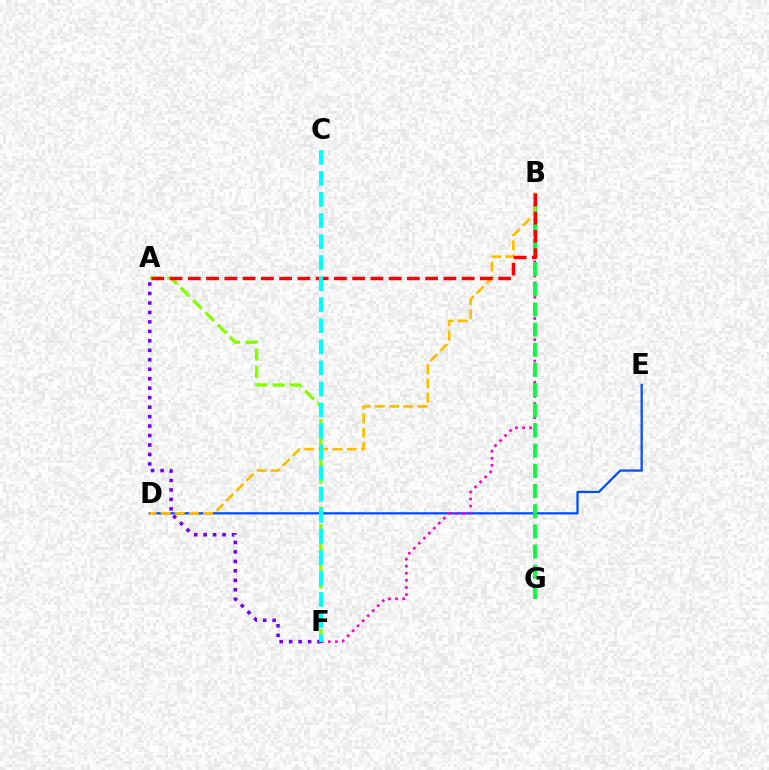{('D', 'E'): [{'color': '#004bff', 'line_style': 'solid', 'thickness': 1.61}], ('B', 'F'): [{'color': '#ff00cf', 'line_style': 'dotted', 'thickness': 1.93}], ('B', 'G'): [{'color': '#00ff39', 'line_style': 'dashed', 'thickness': 2.74}], ('B', 'D'): [{'color': '#ffbd00', 'line_style': 'dashed', 'thickness': 1.93}], ('A', 'F'): [{'color': '#84ff00', 'line_style': 'dashed', 'thickness': 2.37}, {'color': '#7200ff', 'line_style': 'dotted', 'thickness': 2.57}], ('A', 'B'): [{'color': '#ff0000', 'line_style': 'dashed', 'thickness': 2.48}], ('C', 'F'): [{'color': '#00fff6', 'line_style': 'dashed', 'thickness': 2.86}]}